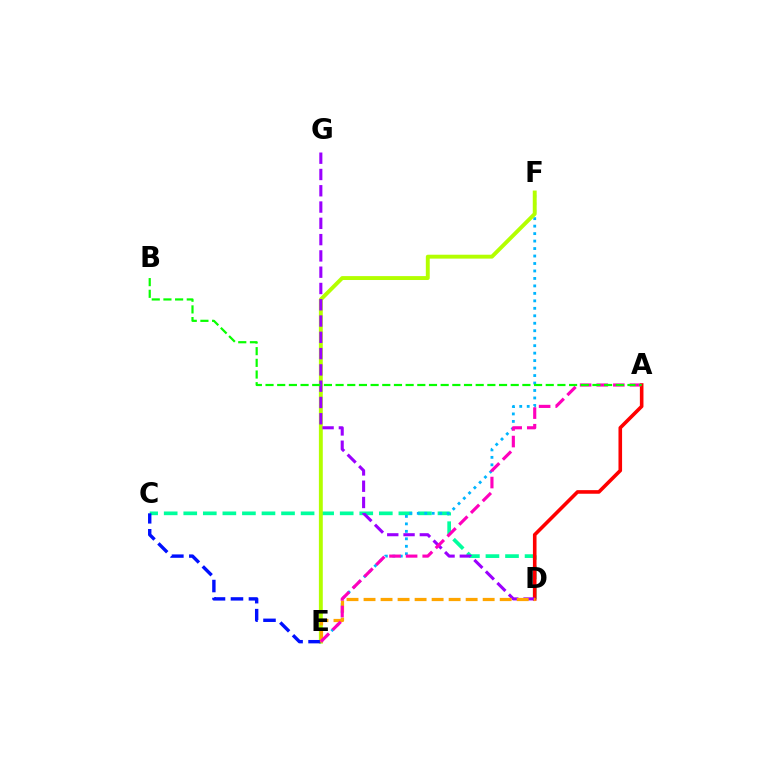{('C', 'D'): [{'color': '#00ff9d', 'line_style': 'dashed', 'thickness': 2.66}], ('E', 'F'): [{'color': '#00b5ff', 'line_style': 'dotted', 'thickness': 2.03}, {'color': '#b3ff00', 'line_style': 'solid', 'thickness': 2.81}], ('C', 'E'): [{'color': '#0010ff', 'line_style': 'dashed', 'thickness': 2.44}], ('A', 'D'): [{'color': '#ff0000', 'line_style': 'solid', 'thickness': 2.59}], ('D', 'G'): [{'color': '#9b00ff', 'line_style': 'dashed', 'thickness': 2.21}], ('D', 'E'): [{'color': '#ffa500', 'line_style': 'dashed', 'thickness': 2.31}], ('A', 'E'): [{'color': '#ff00bd', 'line_style': 'dashed', 'thickness': 2.26}], ('A', 'B'): [{'color': '#08ff00', 'line_style': 'dashed', 'thickness': 1.59}]}